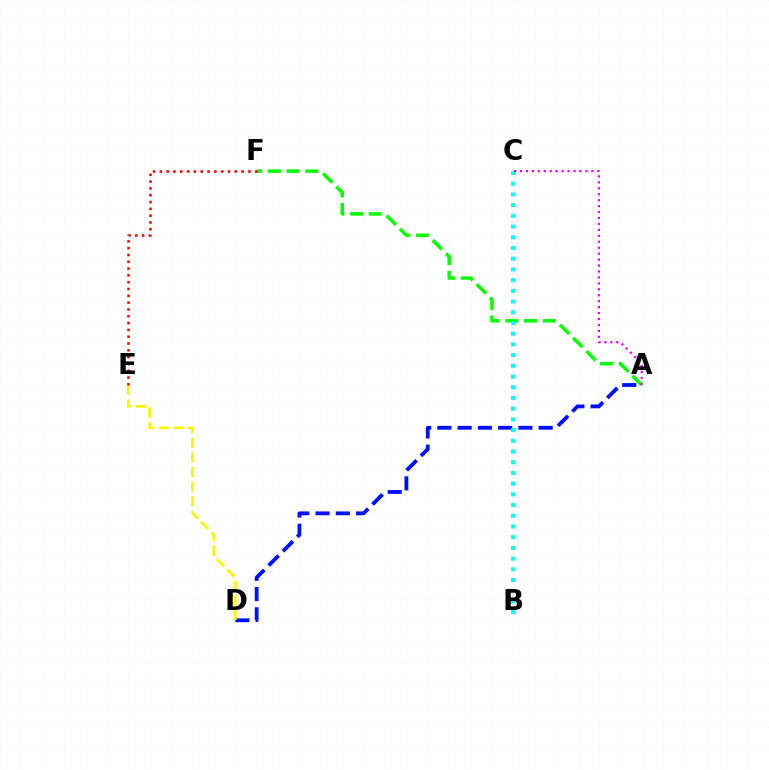{('A', 'F'): [{'color': '#08ff00', 'line_style': 'dashed', 'thickness': 2.54}], ('A', 'D'): [{'color': '#0010ff', 'line_style': 'dashed', 'thickness': 2.75}], ('D', 'E'): [{'color': '#fcf500', 'line_style': 'dashed', 'thickness': 1.98}], ('B', 'C'): [{'color': '#00fff6', 'line_style': 'dotted', 'thickness': 2.91}], ('A', 'C'): [{'color': '#ee00ff', 'line_style': 'dotted', 'thickness': 1.61}], ('E', 'F'): [{'color': '#ff0000', 'line_style': 'dotted', 'thickness': 1.85}]}